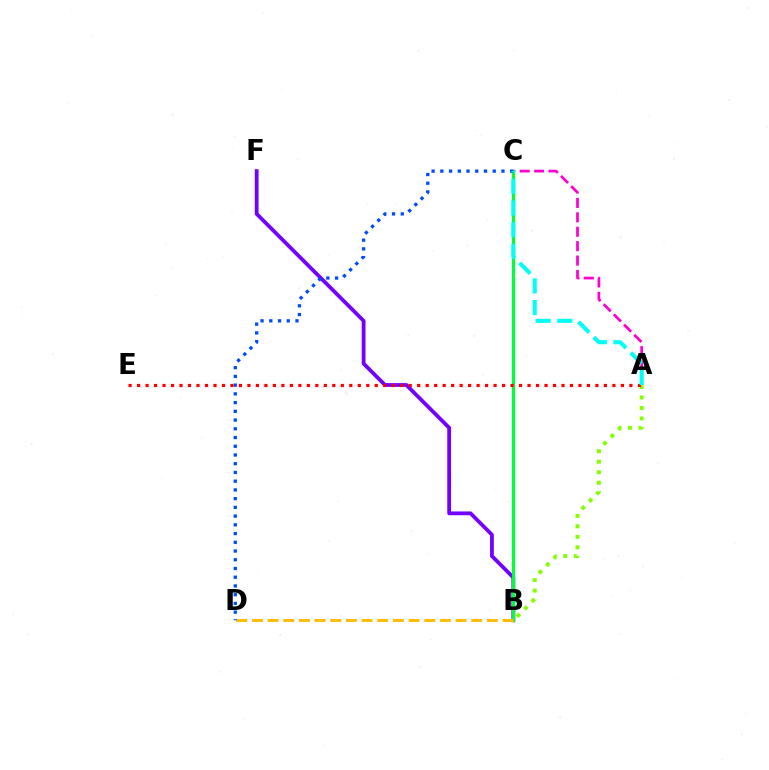{('A', 'C'): [{'color': '#ff00cf', 'line_style': 'dashed', 'thickness': 1.96}, {'color': '#00fff6', 'line_style': 'dashed', 'thickness': 2.95}], ('B', 'F'): [{'color': '#7200ff', 'line_style': 'solid', 'thickness': 2.73}], ('B', 'C'): [{'color': '#00ff39', 'line_style': 'solid', 'thickness': 2.31}], ('A', 'B'): [{'color': '#84ff00', 'line_style': 'dotted', 'thickness': 2.85}], ('B', 'D'): [{'color': '#ffbd00', 'line_style': 'dashed', 'thickness': 2.13}], ('C', 'D'): [{'color': '#004bff', 'line_style': 'dotted', 'thickness': 2.37}], ('A', 'E'): [{'color': '#ff0000', 'line_style': 'dotted', 'thickness': 2.31}]}